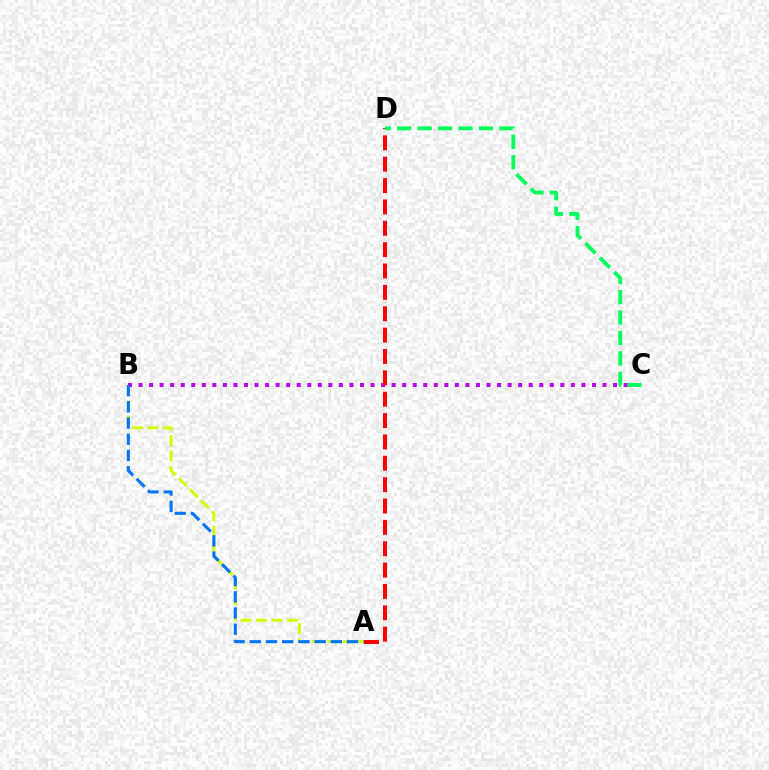{('A', 'B'): [{'color': '#d1ff00', 'line_style': 'dashed', 'thickness': 2.1}, {'color': '#0074ff', 'line_style': 'dashed', 'thickness': 2.2}], ('B', 'C'): [{'color': '#b900ff', 'line_style': 'dotted', 'thickness': 2.87}], ('A', 'D'): [{'color': '#ff0000', 'line_style': 'dashed', 'thickness': 2.9}], ('C', 'D'): [{'color': '#00ff5c', 'line_style': 'dashed', 'thickness': 2.77}]}